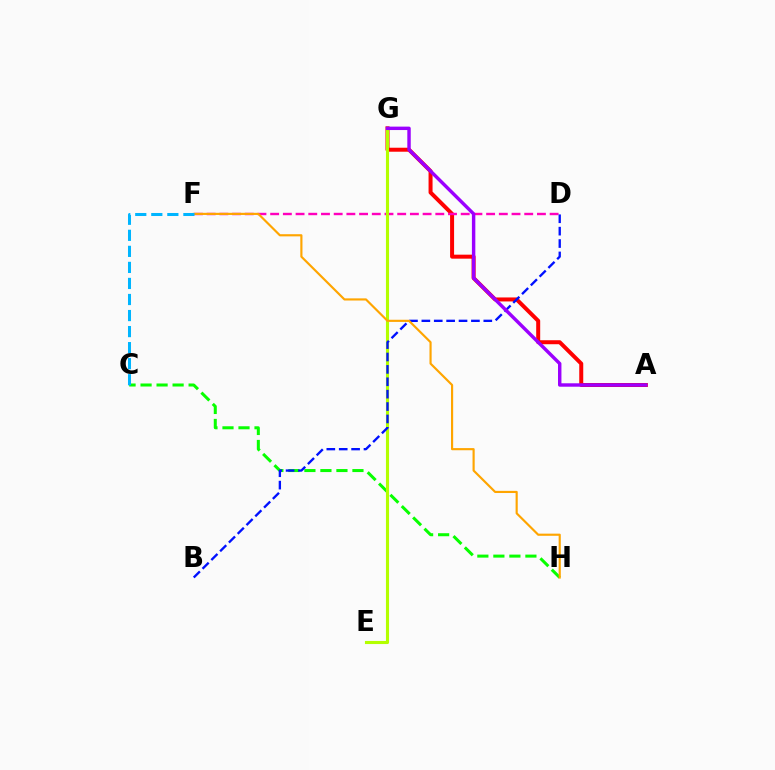{('A', 'G'): [{'color': '#ff0000', 'line_style': 'solid', 'thickness': 2.88}, {'color': '#9b00ff', 'line_style': 'solid', 'thickness': 2.47}], ('D', 'F'): [{'color': '#ff00bd', 'line_style': 'dashed', 'thickness': 1.73}], ('E', 'G'): [{'color': '#00ff9d', 'line_style': 'dotted', 'thickness': 1.94}, {'color': '#b3ff00', 'line_style': 'solid', 'thickness': 2.24}], ('C', 'H'): [{'color': '#08ff00', 'line_style': 'dashed', 'thickness': 2.18}], ('B', 'D'): [{'color': '#0010ff', 'line_style': 'dashed', 'thickness': 1.68}], ('F', 'H'): [{'color': '#ffa500', 'line_style': 'solid', 'thickness': 1.55}], ('C', 'F'): [{'color': '#00b5ff', 'line_style': 'dashed', 'thickness': 2.18}]}